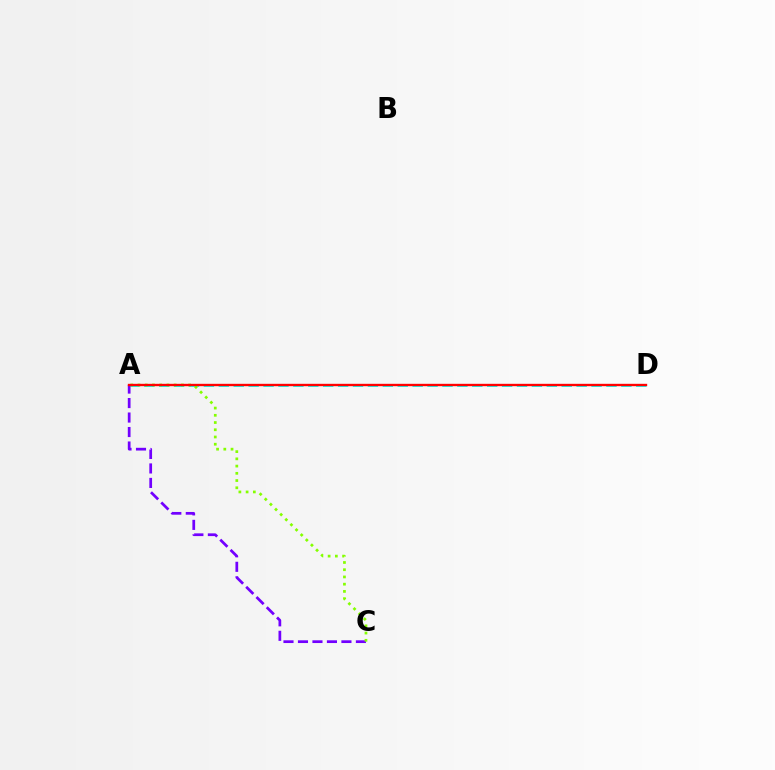{('A', 'D'): [{'color': '#00fff6', 'line_style': 'dashed', 'thickness': 2.03}, {'color': '#ff0000', 'line_style': 'solid', 'thickness': 1.7}], ('A', 'C'): [{'color': '#7200ff', 'line_style': 'dashed', 'thickness': 1.97}, {'color': '#84ff00', 'line_style': 'dotted', 'thickness': 1.96}]}